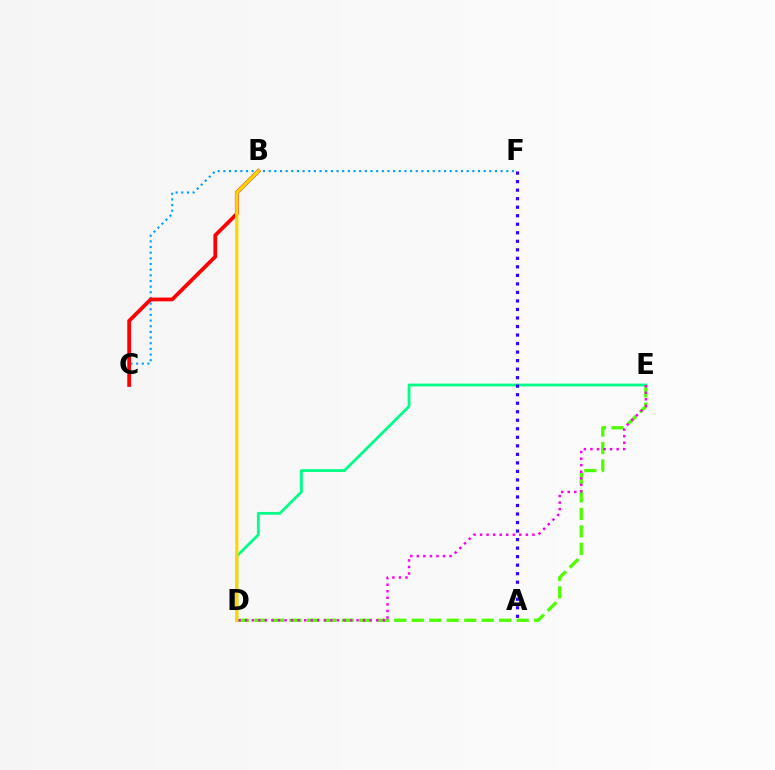{('D', 'E'): [{'color': '#4fff00', 'line_style': 'dashed', 'thickness': 2.37}, {'color': '#00ff86', 'line_style': 'solid', 'thickness': 2.01}, {'color': '#ff00ed', 'line_style': 'dotted', 'thickness': 1.78}], ('C', 'F'): [{'color': '#009eff', 'line_style': 'dotted', 'thickness': 1.54}], ('B', 'C'): [{'color': '#ff0000', 'line_style': 'solid', 'thickness': 2.72}], ('A', 'F'): [{'color': '#3700ff', 'line_style': 'dotted', 'thickness': 2.32}], ('B', 'D'): [{'color': '#ffd500', 'line_style': 'solid', 'thickness': 2.34}]}